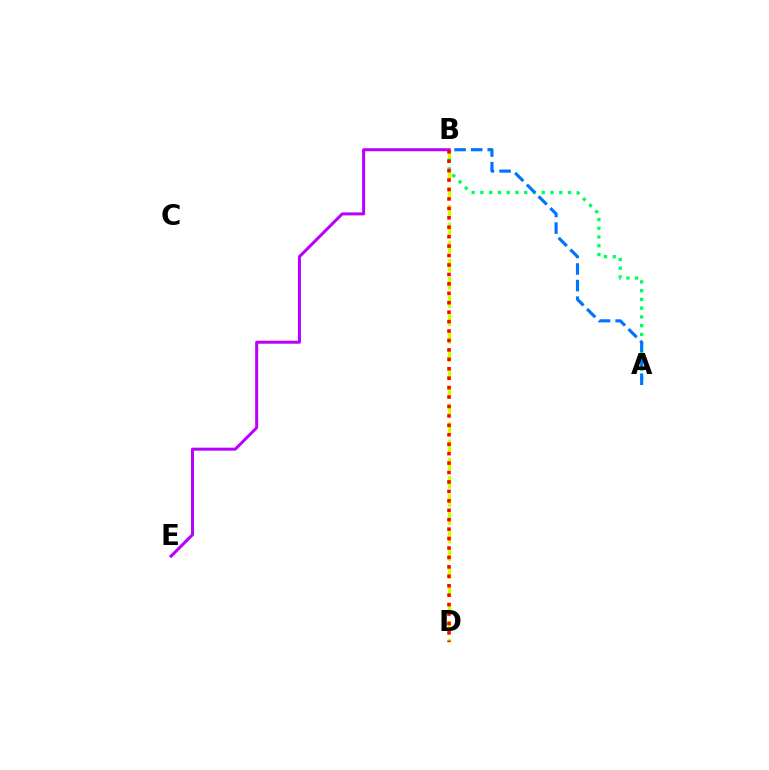{('B', 'D'): [{'color': '#d1ff00', 'line_style': 'dashed', 'thickness': 2.46}, {'color': '#ff0000', 'line_style': 'dotted', 'thickness': 2.56}], ('A', 'B'): [{'color': '#00ff5c', 'line_style': 'dotted', 'thickness': 2.38}, {'color': '#0074ff', 'line_style': 'dashed', 'thickness': 2.25}], ('B', 'E'): [{'color': '#b900ff', 'line_style': 'solid', 'thickness': 2.17}]}